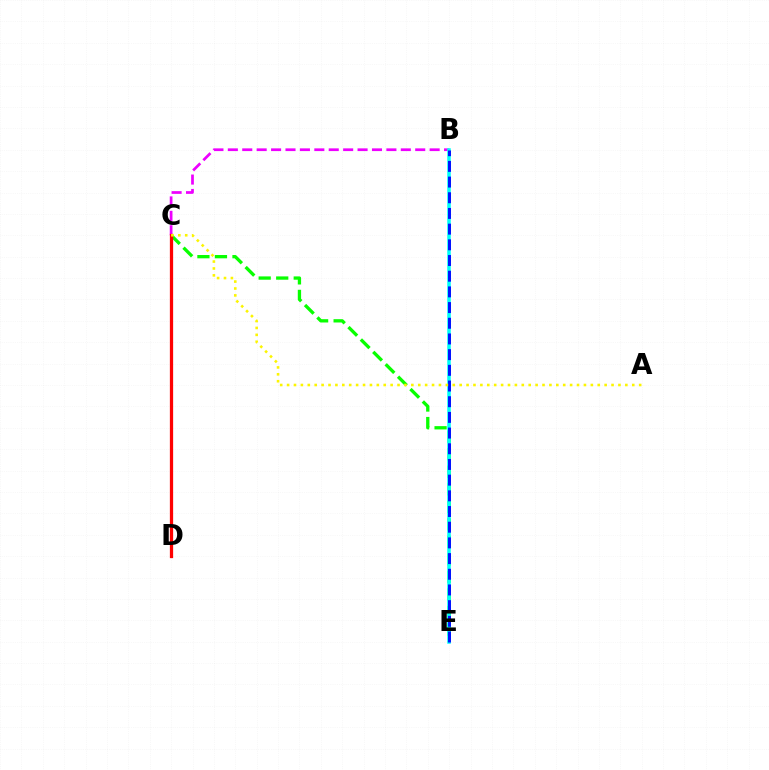{('B', 'C'): [{'color': '#ee00ff', 'line_style': 'dashed', 'thickness': 1.96}], ('C', 'E'): [{'color': '#08ff00', 'line_style': 'dashed', 'thickness': 2.38}], ('B', 'E'): [{'color': '#00fff6', 'line_style': 'solid', 'thickness': 2.54}, {'color': '#0010ff', 'line_style': 'dashed', 'thickness': 2.13}], ('C', 'D'): [{'color': '#ff0000', 'line_style': 'solid', 'thickness': 2.35}], ('A', 'C'): [{'color': '#fcf500', 'line_style': 'dotted', 'thickness': 1.88}]}